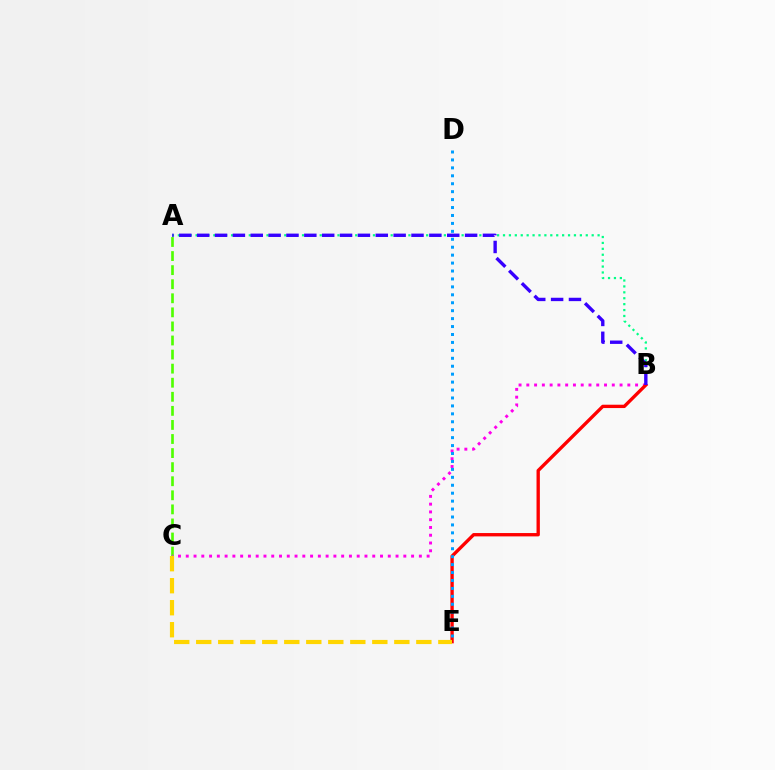{('A', 'C'): [{'color': '#4fff00', 'line_style': 'dashed', 'thickness': 1.91}], ('B', 'C'): [{'color': '#ff00ed', 'line_style': 'dotted', 'thickness': 2.11}], ('B', 'E'): [{'color': '#ff0000', 'line_style': 'solid', 'thickness': 2.41}], ('A', 'B'): [{'color': '#00ff86', 'line_style': 'dotted', 'thickness': 1.61}, {'color': '#3700ff', 'line_style': 'dashed', 'thickness': 2.43}], ('D', 'E'): [{'color': '#009eff', 'line_style': 'dotted', 'thickness': 2.16}], ('C', 'E'): [{'color': '#ffd500', 'line_style': 'dashed', 'thickness': 2.99}]}